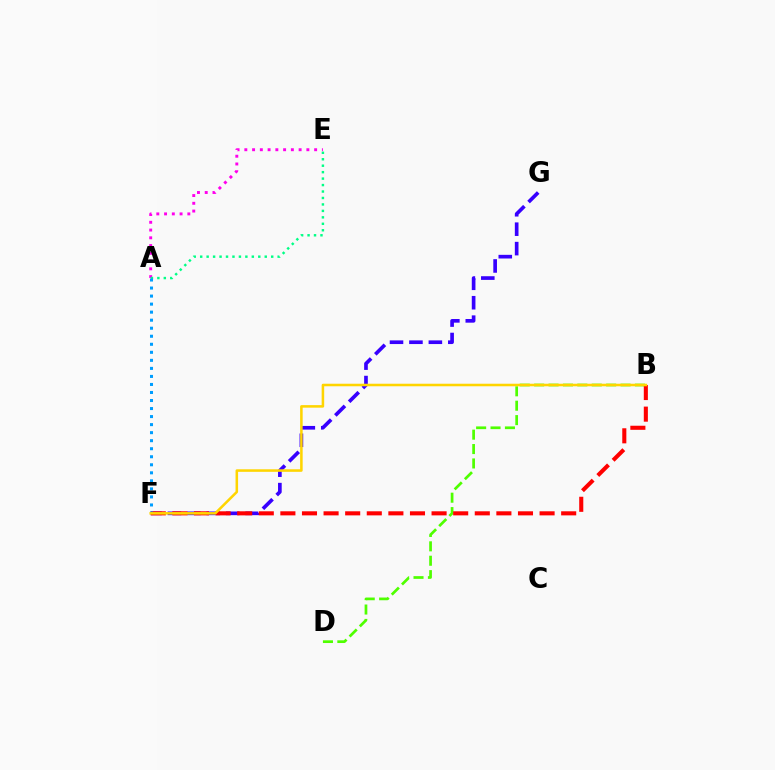{('B', 'D'): [{'color': '#4fff00', 'line_style': 'dashed', 'thickness': 1.96}], ('F', 'G'): [{'color': '#3700ff', 'line_style': 'dashed', 'thickness': 2.64}], ('A', 'E'): [{'color': '#ff00ed', 'line_style': 'dotted', 'thickness': 2.11}, {'color': '#00ff86', 'line_style': 'dotted', 'thickness': 1.75}], ('B', 'F'): [{'color': '#ff0000', 'line_style': 'dashed', 'thickness': 2.93}, {'color': '#ffd500', 'line_style': 'solid', 'thickness': 1.83}], ('A', 'F'): [{'color': '#009eff', 'line_style': 'dotted', 'thickness': 2.18}]}